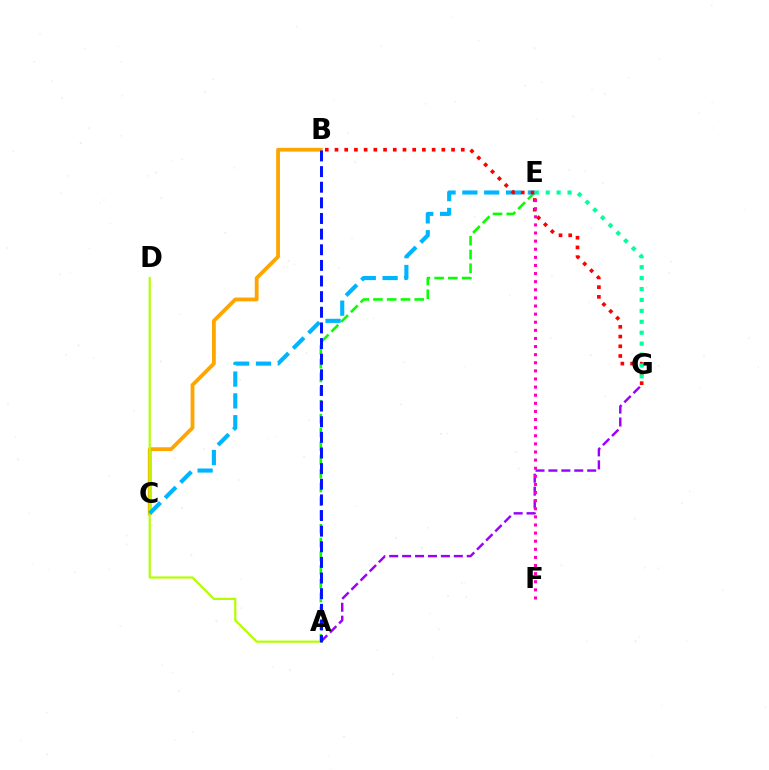{('B', 'C'): [{'color': '#ffa500', 'line_style': 'solid', 'thickness': 2.74}], ('A', 'G'): [{'color': '#9b00ff', 'line_style': 'dashed', 'thickness': 1.76}], ('A', 'D'): [{'color': '#b3ff00', 'line_style': 'solid', 'thickness': 1.59}], ('A', 'E'): [{'color': '#08ff00', 'line_style': 'dashed', 'thickness': 1.87}], ('C', 'E'): [{'color': '#00b5ff', 'line_style': 'dashed', 'thickness': 2.97}], ('B', 'G'): [{'color': '#ff0000', 'line_style': 'dotted', 'thickness': 2.64}], ('A', 'B'): [{'color': '#0010ff', 'line_style': 'dashed', 'thickness': 2.12}], ('E', 'F'): [{'color': '#ff00bd', 'line_style': 'dotted', 'thickness': 2.2}], ('E', 'G'): [{'color': '#00ff9d', 'line_style': 'dotted', 'thickness': 2.97}]}